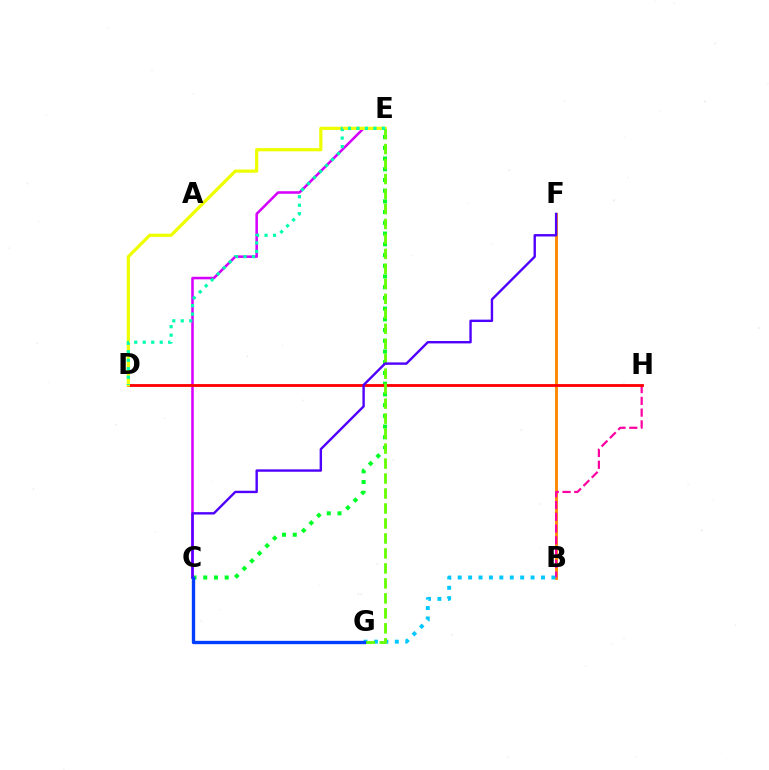{('B', 'F'): [{'color': '#ff8800', 'line_style': 'solid', 'thickness': 2.08}], ('C', 'E'): [{'color': '#00ff27', 'line_style': 'dotted', 'thickness': 2.91}, {'color': '#d600ff', 'line_style': 'solid', 'thickness': 1.84}], ('B', 'H'): [{'color': '#ff00a0', 'line_style': 'dashed', 'thickness': 1.6}], ('B', 'G'): [{'color': '#00c7ff', 'line_style': 'dotted', 'thickness': 2.83}], ('D', 'H'): [{'color': '#ff0000', 'line_style': 'solid', 'thickness': 2.04}], ('D', 'E'): [{'color': '#eeff00', 'line_style': 'solid', 'thickness': 2.32}, {'color': '#00ffaf', 'line_style': 'dotted', 'thickness': 2.31}], ('E', 'G'): [{'color': '#66ff00', 'line_style': 'dashed', 'thickness': 2.03}], ('C', 'F'): [{'color': '#4f00ff', 'line_style': 'solid', 'thickness': 1.72}], ('C', 'G'): [{'color': '#003fff', 'line_style': 'solid', 'thickness': 2.41}]}